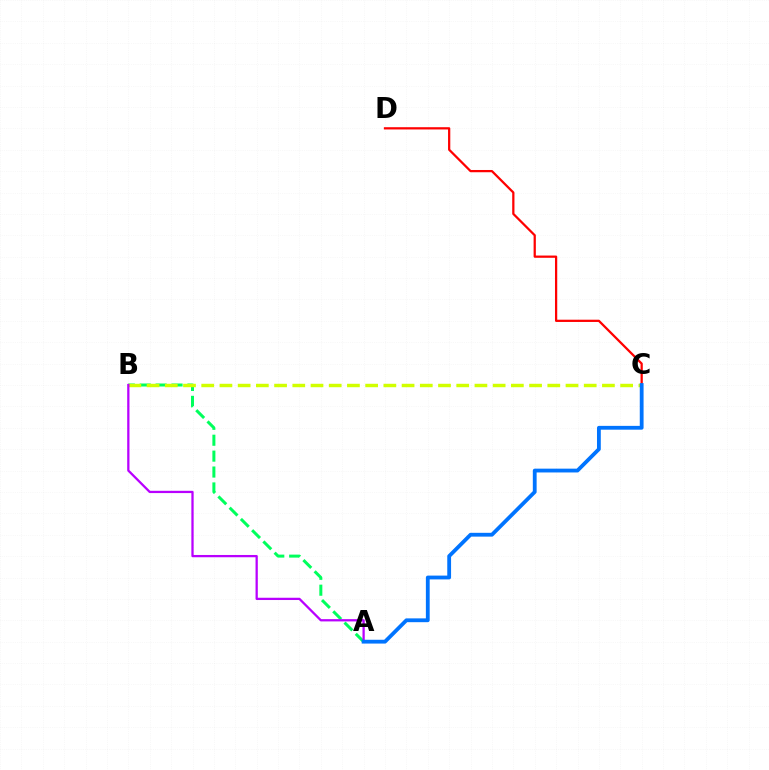{('A', 'B'): [{'color': '#00ff5c', 'line_style': 'dashed', 'thickness': 2.16}, {'color': '#b900ff', 'line_style': 'solid', 'thickness': 1.63}], ('B', 'C'): [{'color': '#d1ff00', 'line_style': 'dashed', 'thickness': 2.47}], ('C', 'D'): [{'color': '#ff0000', 'line_style': 'solid', 'thickness': 1.62}], ('A', 'C'): [{'color': '#0074ff', 'line_style': 'solid', 'thickness': 2.74}]}